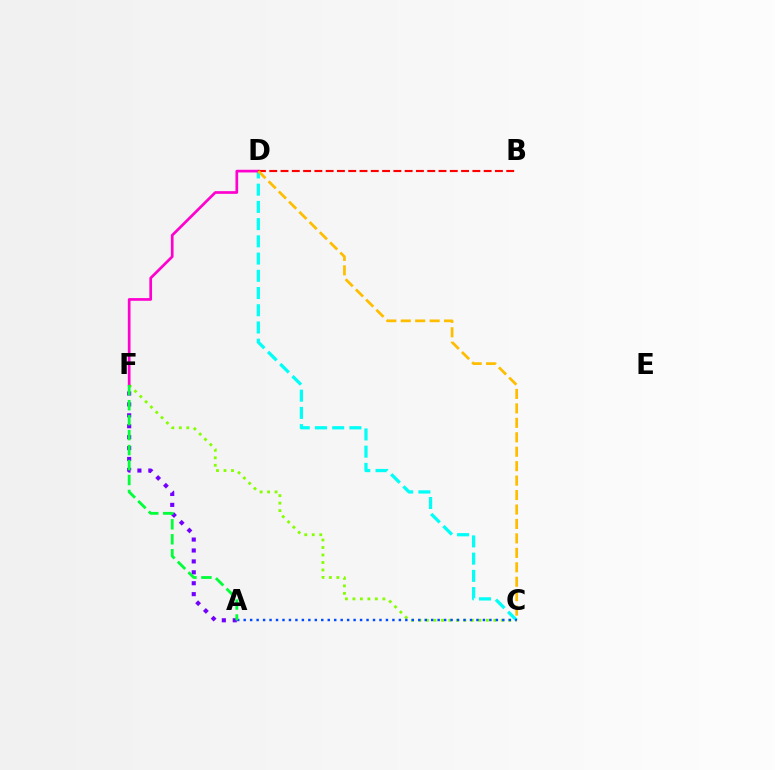{('C', 'D'): [{'color': '#00fff6', 'line_style': 'dashed', 'thickness': 2.34}, {'color': '#ffbd00', 'line_style': 'dashed', 'thickness': 1.96}], ('A', 'F'): [{'color': '#7200ff', 'line_style': 'dotted', 'thickness': 2.97}, {'color': '#00ff39', 'line_style': 'dashed', 'thickness': 2.03}], ('C', 'F'): [{'color': '#84ff00', 'line_style': 'dotted', 'thickness': 2.03}], ('A', 'C'): [{'color': '#004bff', 'line_style': 'dotted', 'thickness': 1.76}], ('D', 'F'): [{'color': '#ff00cf', 'line_style': 'solid', 'thickness': 1.94}], ('B', 'D'): [{'color': '#ff0000', 'line_style': 'dashed', 'thickness': 1.53}]}